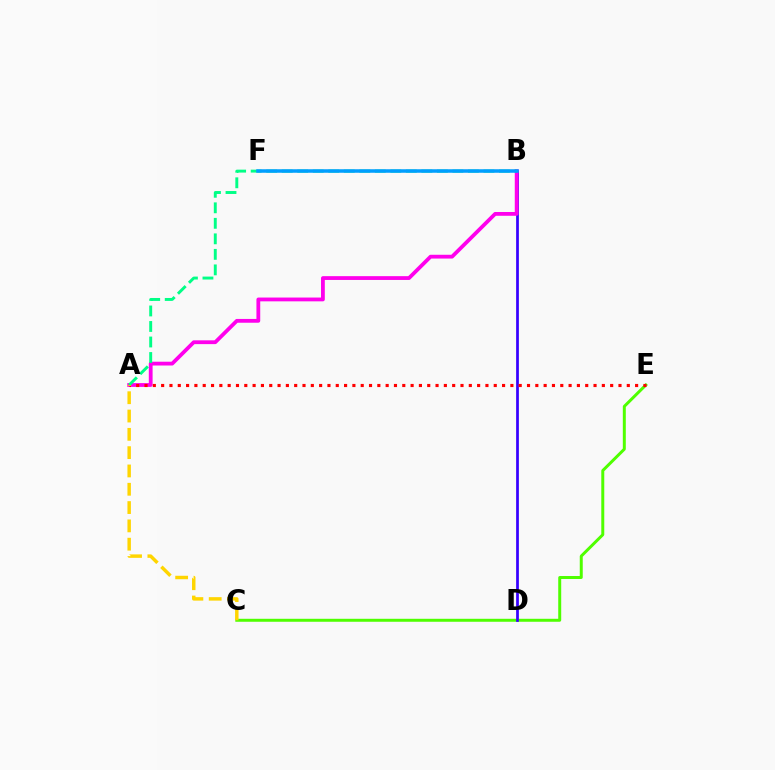{('C', 'E'): [{'color': '#4fff00', 'line_style': 'solid', 'thickness': 2.14}], ('B', 'D'): [{'color': '#3700ff', 'line_style': 'solid', 'thickness': 1.97}], ('A', 'B'): [{'color': '#ff00ed', 'line_style': 'solid', 'thickness': 2.73}, {'color': '#00ff86', 'line_style': 'dashed', 'thickness': 2.11}], ('A', 'E'): [{'color': '#ff0000', 'line_style': 'dotted', 'thickness': 2.26}], ('B', 'F'): [{'color': '#009eff', 'line_style': 'solid', 'thickness': 2.53}], ('A', 'C'): [{'color': '#ffd500', 'line_style': 'dashed', 'thickness': 2.49}]}